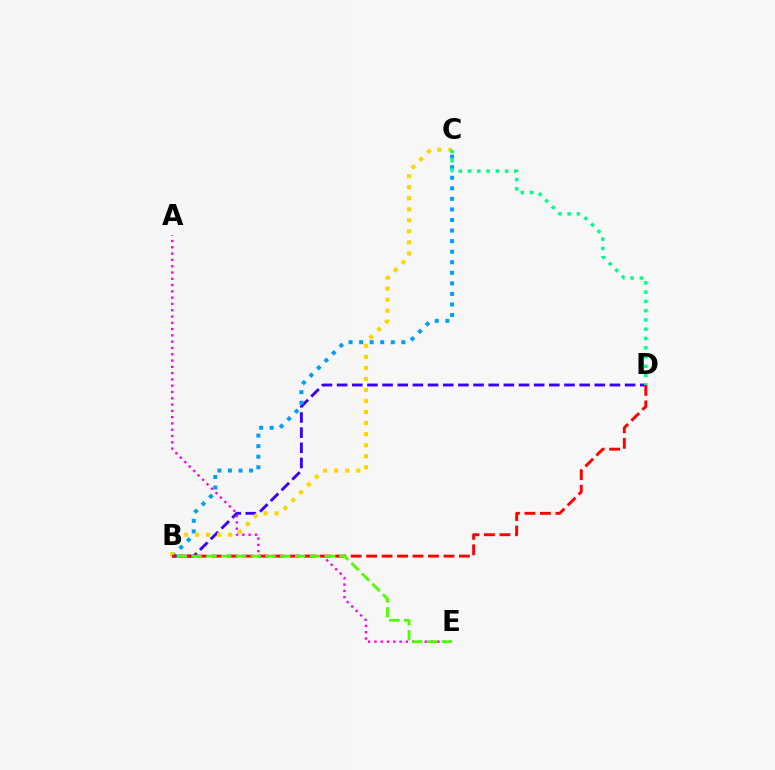{('B', 'D'): [{'color': '#3700ff', 'line_style': 'dashed', 'thickness': 2.06}, {'color': '#ff0000', 'line_style': 'dashed', 'thickness': 2.1}], ('B', 'C'): [{'color': '#009eff', 'line_style': 'dotted', 'thickness': 2.87}, {'color': '#ffd500', 'line_style': 'dotted', 'thickness': 3.0}], ('A', 'E'): [{'color': '#ff00ed', 'line_style': 'dotted', 'thickness': 1.71}], ('C', 'D'): [{'color': '#00ff86', 'line_style': 'dotted', 'thickness': 2.52}], ('B', 'E'): [{'color': '#4fff00', 'line_style': 'dashed', 'thickness': 2.01}]}